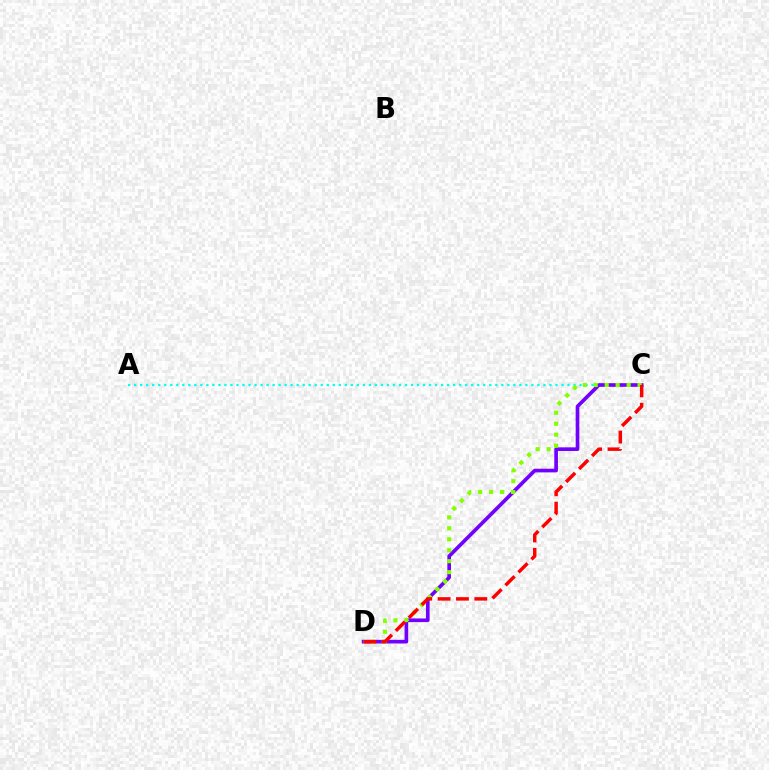{('A', 'C'): [{'color': '#00fff6', 'line_style': 'dotted', 'thickness': 1.64}], ('C', 'D'): [{'color': '#7200ff', 'line_style': 'solid', 'thickness': 2.63}, {'color': '#84ff00', 'line_style': 'dotted', 'thickness': 2.98}, {'color': '#ff0000', 'line_style': 'dashed', 'thickness': 2.49}]}